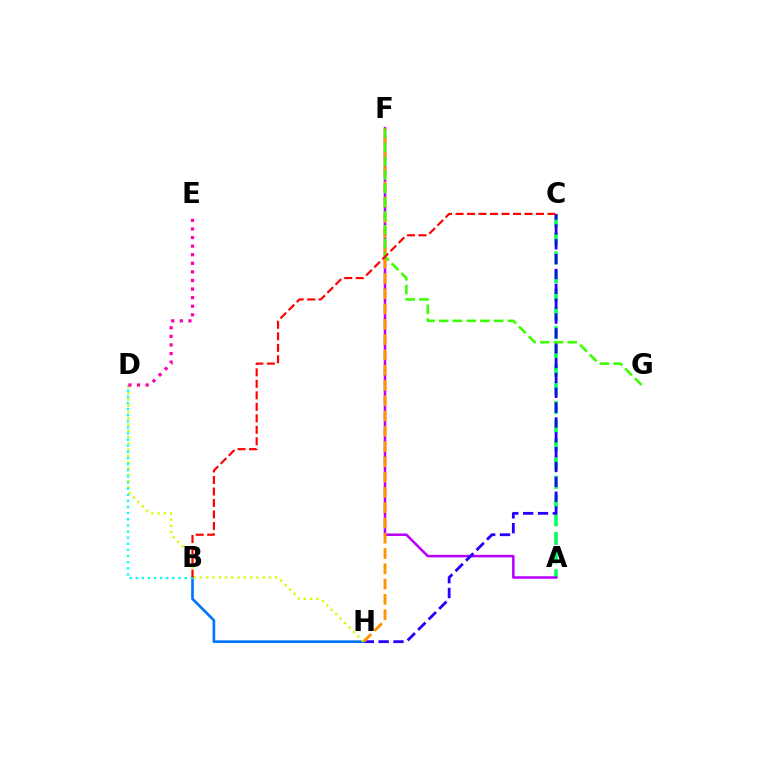{('A', 'C'): [{'color': '#00ff5c', 'line_style': 'dashed', 'thickness': 2.54}], ('A', 'F'): [{'color': '#b900ff', 'line_style': 'solid', 'thickness': 1.82}], ('B', 'H'): [{'color': '#0074ff', 'line_style': 'solid', 'thickness': 1.91}], ('D', 'H'): [{'color': '#d1ff00', 'line_style': 'dotted', 'thickness': 1.7}], ('C', 'H'): [{'color': '#2500ff', 'line_style': 'dashed', 'thickness': 2.02}], ('F', 'H'): [{'color': '#ff9400', 'line_style': 'dashed', 'thickness': 2.08}], ('B', 'D'): [{'color': '#00fff6', 'line_style': 'dotted', 'thickness': 1.66}], ('D', 'E'): [{'color': '#ff00ac', 'line_style': 'dotted', 'thickness': 2.33}], ('F', 'G'): [{'color': '#3dff00', 'line_style': 'dashed', 'thickness': 1.87}], ('B', 'C'): [{'color': '#ff0000', 'line_style': 'dashed', 'thickness': 1.56}]}